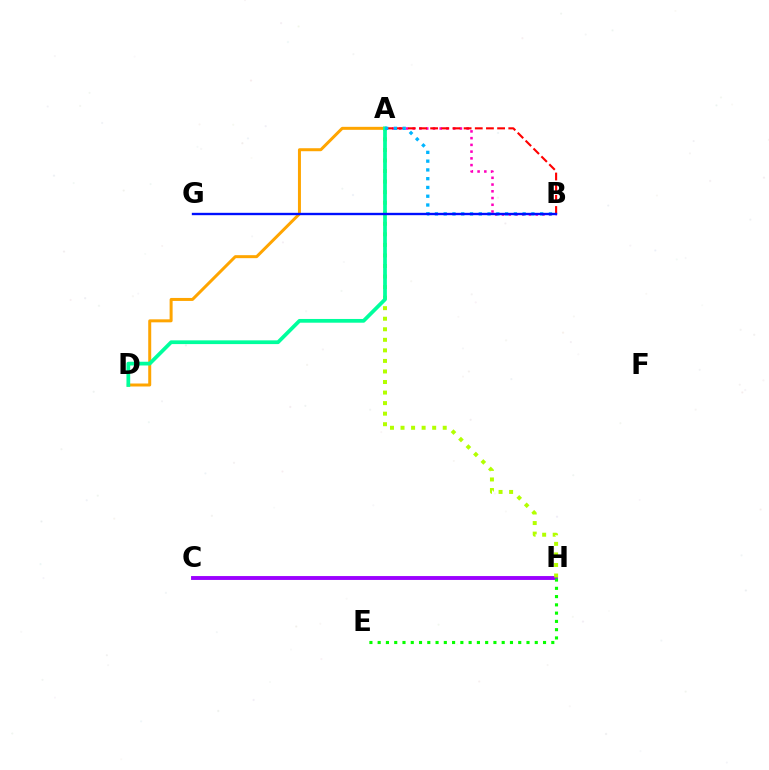{('A', 'B'): [{'color': '#ff00bd', 'line_style': 'dotted', 'thickness': 1.83}, {'color': '#ff0000', 'line_style': 'dashed', 'thickness': 1.52}, {'color': '#00b5ff', 'line_style': 'dotted', 'thickness': 2.38}], ('C', 'H'): [{'color': '#9b00ff', 'line_style': 'solid', 'thickness': 2.8}], ('A', 'D'): [{'color': '#ffa500', 'line_style': 'solid', 'thickness': 2.16}, {'color': '#00ff9d', 'line_style': 'solid', 'thickness': 2.69}], ('A', 'H'): [{'color': '#b3ff00', 'line_style': 'dotted', 'thickness': 2.87}], ('E', 'H'): [{'color': '#08ff00', 'line_style': 'dotted', 'thickness': 2.25}], ('B', 'G'): [{'color': '#0010ff', 'line_style': 'solid', 'thickness': 1.7}]}